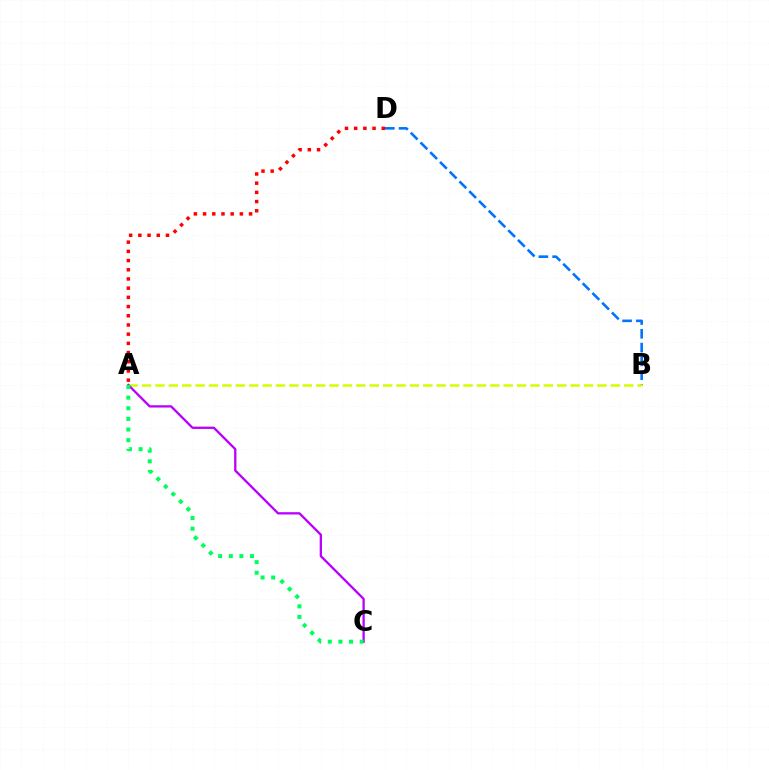{('B', 'D'): [{'color': '#0074ff', 'line_style': 'dashed', 'thickness': 1.87}], ('A', 'D'): [{'color': '#ff0000', 'line_style': 'dotted', 'thickness': 2.5}], ('A', 'B'): [{'color': '#d1ff00', 'line_style': 'dashed', 'thickness': 1.82}], ('A', 'C'): [{'color': '#b900ff', 'line_style': 'solid', 'thickness': 1.66}, {'color': '#00ff5c', 'line_style': 'dotted', 'thickness': 2.89}]}